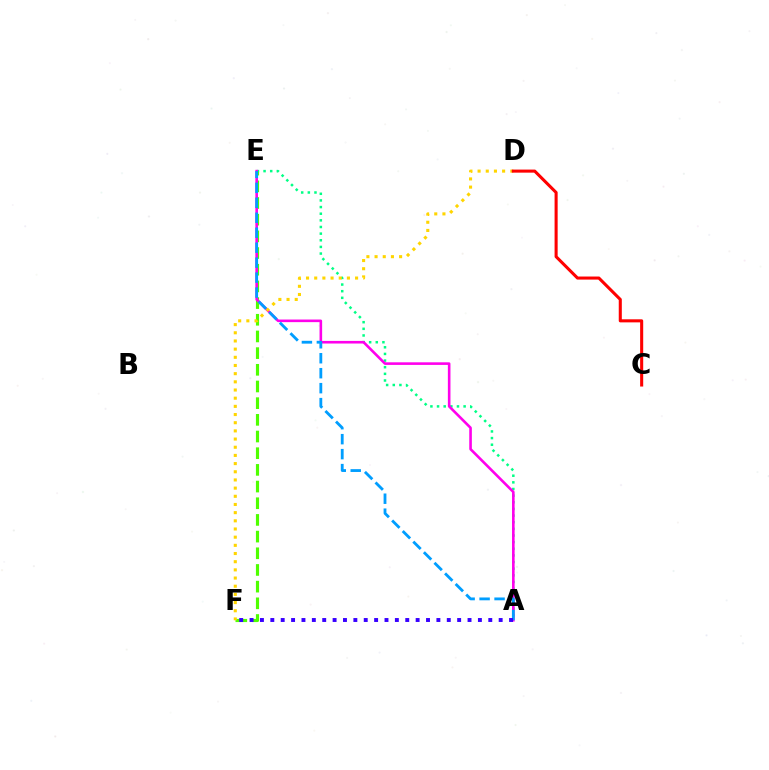{('A', 'E'): [{'color': '#00ff86', 'line_style': 'dotted', 'thickness': 1.8}, {'color': '#ff00ed', 'line_style': 'solid', 'thickness': 1.88}, {'color': '#009eff', 'line_style': 'dashed', 'thickness': 2.03}], ('E', 'F'): [{'color': '#4fff00', 'line_style': 'dashed', 'thickness': 2.27}], ('A', 'F'): [{'color': '#3700ff', 'line_style': 'dotted', 'thickness': 2.82}], ('D', 'F'): [{'color': '#ffd500', 'line_style': 'dotted', 'thickness': 2.22}], ('C', 'D'): [{'color': '#ff0000', 'line_style': 'solid', 'thickness': 2.21}]}